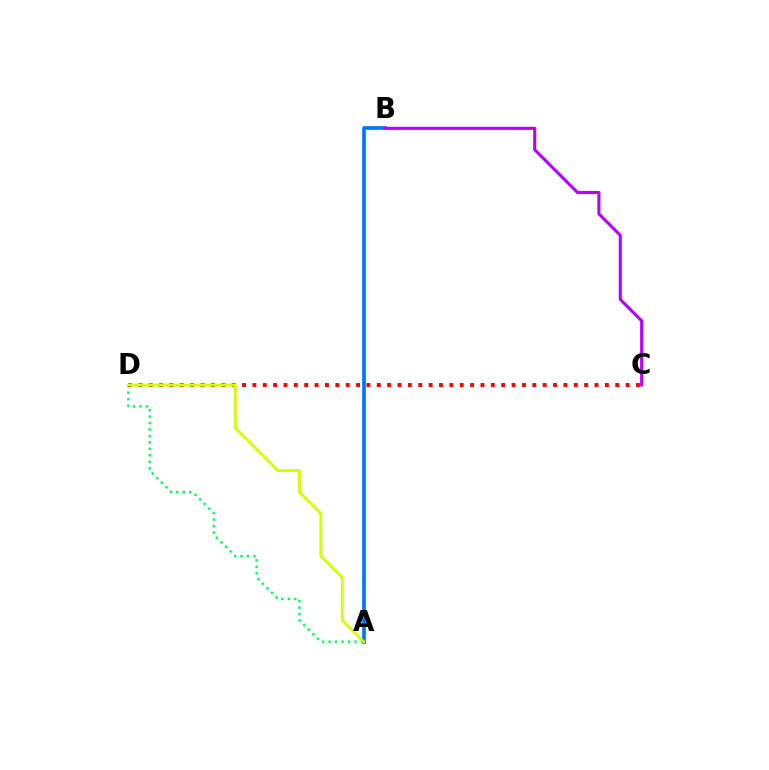{('A', 'D'): [{'color': '#00ff5c', 'line_style': 'dotted', 'thickness': 1.76}, {'color': '#d1ff00', 'line_style': 'solid', 'thickness': 2.06}], ('A', 'B'): [{'color': '#0074ff', 'line_style': 'solid', 'thickness': 2.65}], ('B', 'C'): [{'color': '#b900ff', 'line_style': 'solid', 'thickness': 2.23}], ('C', 'D'): [{'color': '#ff0000', 'line_style': 'dotted', 'thickness': 2.82}]}